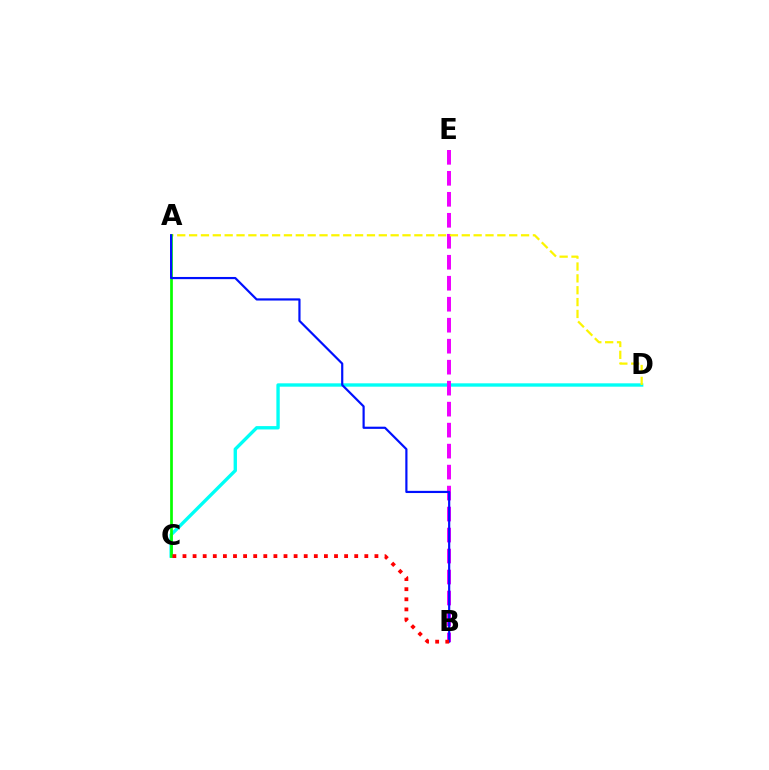{('C', 'D'): [{'color': '#00fff6', 'line_style': 'solid', 'thickness': 2.42}], ('B', 'E'): [{'color': '#ee00ff', 'line_style': 'dashed', 'thickness': 2.85}], ('A', 'D'): [{'color': '#fcf500', 'line_style': 'dashed', 'thickness': 1.61}], ('A', 'C'): [{'color': '#08ff00', 'line_style': 'solid', 'thickness': 1.96}], ('A', 'B'): [{'color': '#0010ff', 'line_style': 'solid', 'thickness': 1.57}], ('B', 'C'): [{'color': '#ff0000', 'line_style': 'dotted', 'thickness': 2.74}]}